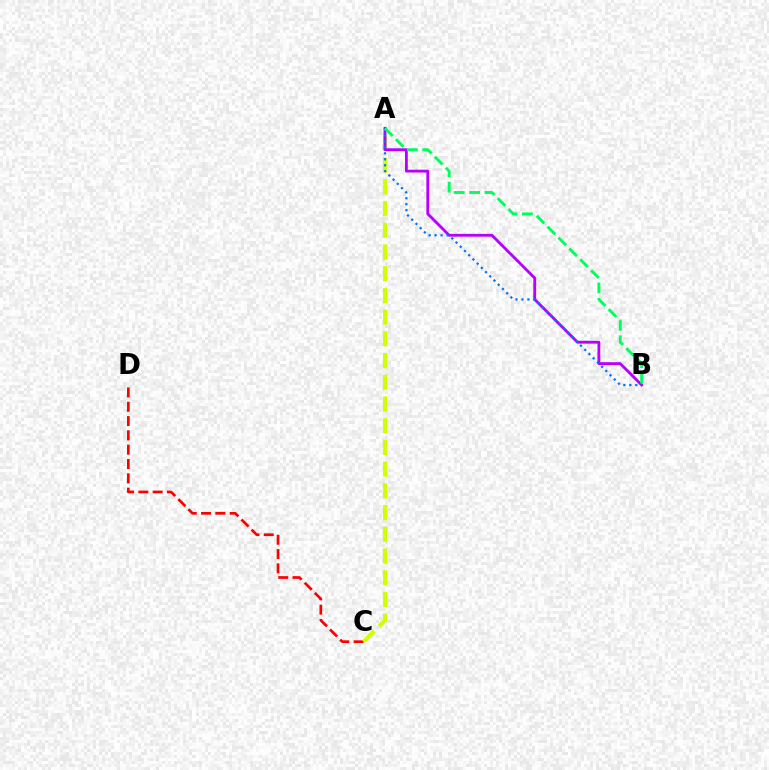{('C', 'D'): [{'color': '#ff0000', 'line_style': 'dashed', 'thickness': 1.94}], ('A', 'C'): [{'color': '#d1ff00', 'line_style': 'dashed', 'thickness': 2.95}], ('A', 'B'): [{'color': '#b900ff', 'line_style': 'solid', 'thickness': 2.04}, {'color': '#0074ff', 'line_style': 'dotted', 'thickness': 1.62}, {'color': '#00ff5c', 'line_style': 'dashed', 'thickness': 2.09}]}